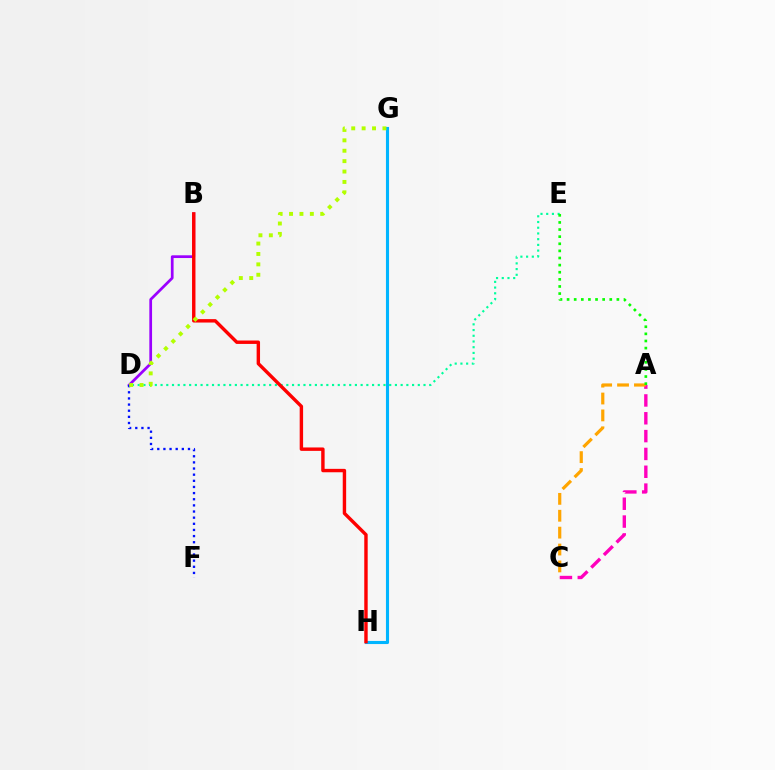{('G', 'H'): [{'color': '#00b5ff', 'line_style': 'solid', 'thickness': 2.23}], ('B', 'D'): [{'color': '#9b00ff', 'line_style': 'solid', 'thickness': 1.97}], ('D', 'E'): [{'color': '#00ff9d', 'line_style': 'dotted', 'thickness': 1.55}], ('A', 'C'): [{'color': '#ff00bd', 'line_style': 'dashed', 'thickness': 2.42}, {'color': '#ffa500', 'line_style': 'dashed', 'thickness': 2.29}], ('D', 'F'): [{'color': '#0010ff', 'line_style': 'dotted', 'thickness': 1.67}], ('B', 'H'): [{'color': '#ff0000', 'line_style': 'solid', 'thickness': 2.46}], ('D', 'G'): [{'color': '#b3ff00', 'line_style': 'dotted', 'thickness': 2.83}], ('A', 'E'): [{'color': '#08ff00', 'line_style': 'dotted', 'thickness': 1.93}]}